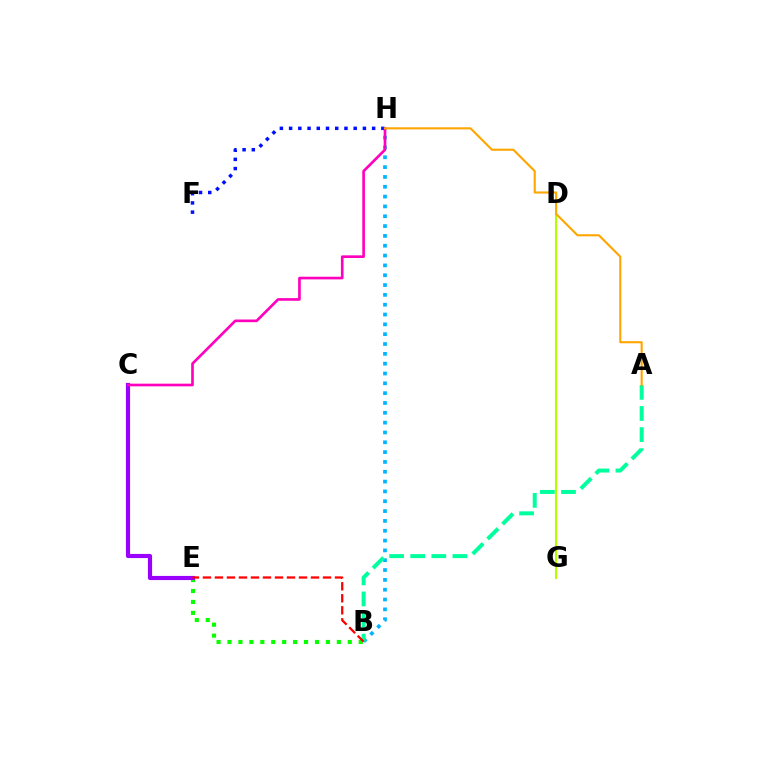{('B', 'H'): [{'color': '#00b5ff', 'line_style': 'dotted', 'thickness': 2.67}], ('B', 'E'): [{'color': '#08ff00', 'line_style': 'dotted', 'thickness': 2.97}, {'color': '#ff0000', 'line_style': 'dashed', 'thickness': 1.63}], ('A', 'B'): [{'color': '#00ff9d', 'line_style': 'dashed', 'thickness': 2.87}], ('C', 'E'): [{'color': '#9b00ff', 'line_style': 'solid', 'thickness': 2.99}], ('D', 'G'): [{'color': '#b3ff00', 'line_style': 'solid', 'thickness': 1.53}], ('F', 'H'): [{'color': '#0010ff', 'line_style': 'dotted', 'thickness': 2.51}], ('C', 'H'): [{'color': '#ff00bd', 'line_style': 'solid', 'thickness': 1.91}], ('A', 'H'): [{'color': '#ffa500', 'line_style': 'solid', 'thickness': 1.52}]}